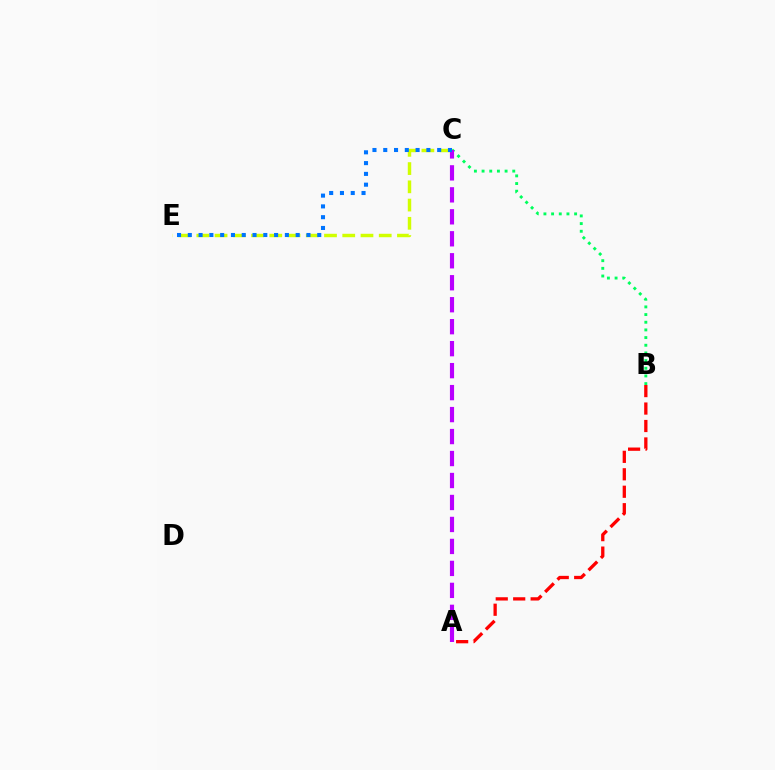{('C', 'E'): [{'color': '#d1ff00', 'line_style': 'dashed', 'thickness': 2.48}, {'color': '#0074ff', 'line_style': 'dotted', 'thickness': 2.93}], ('B', 'C'): [{'color': '#00ff5c', 'line_style': 'dotted', 'thickness': 2.08}], ('A', 'C'): [{'color': '#b900ff', 'line_style': 'dashed', 'thickness': 2.99}], ('A', 'B'): [{'color': '#ff0000', 'line_style': 'dashed', 'thickness': 2.37}]}